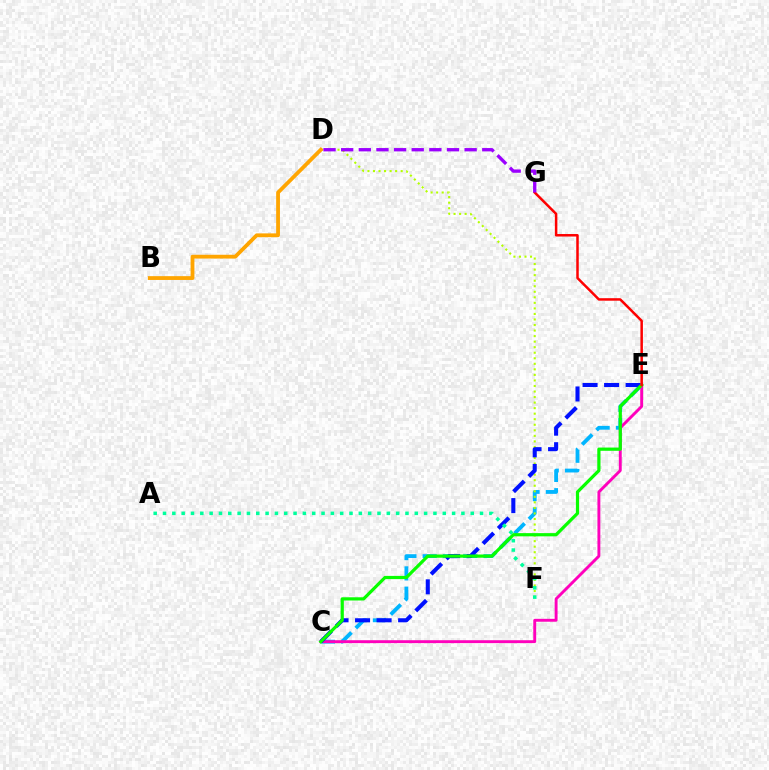{('C', 'E'): [{'color': '#00b5ff', 'line_style': 'dashed', 'thickness': 2.76}, {'color': '#ff00bd', 'line_style': 'solid', 'thickness': 2.09}, {'color': '#0010ff', 'line_style': 'dashed', 'thickness': 2.93}, {'color': '#08ff00', 'line_style': 'solid', 'thickness': 2.31}], ('D', 'F'): [{'color': '#b3ff00', 'line_style': 'dotted', 'thickness': 1.51}], ('B', 'D'): [{'color': '#ffa500', 'line_style': 'solid', 'thickness': 2.74}], ('E', 'G'): [{'color': '#ff0000', 'line_style': 'solid', 'thickness': 1.8}], ('D', 'G'): [{'color': '#9b00ff', 'line_style': 'dashed', 'thickness': 2.4}], ('A', 'F'): [{'color': '#00ff9d', 'line_style': 'dotted', 'thickness': 2.53}]}